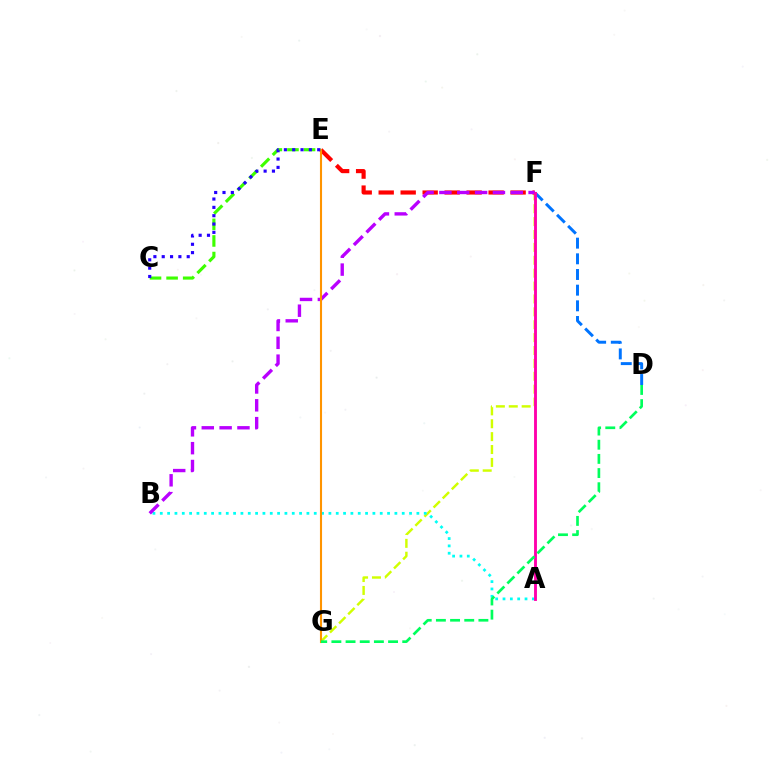{('F', 'G'): [{'color': '#d1ff00', 'line_style': 'dashed', 'thickness': 1.75}], ('A', 'B'): [{'color': '#00fff6', 'line_style': 'dotted', 'thickness': 1.99}], ('E', 'F'): [{'color': '#ff0000', 'line_style': 'dashed', 'thickness': 2.99}], ('B', 'F'): [{'color': '#b900ff', 'line_style': 'dashed', 'thickness': 2.42}], ('C', 'E'): [{'color': '#3dff00', 'line_style': 'dashed', 'thickness': 2.25}, {'color': '#2500ff', 'line_style': 'dotted', 'thickness': 2.26}], ('E', 'G'): [{'color': '#ff9400', 'line_style': 'solid', 'thickness': 1.51}], ('D', 'F'): [{'color': '#0074ff', 'line_style': 'dashed', 'thickness': 2.13}], ('A', 'F'): [{'color': '#ff00ac', 'line_style': 'solid', 'thickness': 2.07}], ('D', 'G'): [{'color': '#00ff5c', 'line_style': 'dashed', 'thickness': 1.93}]}